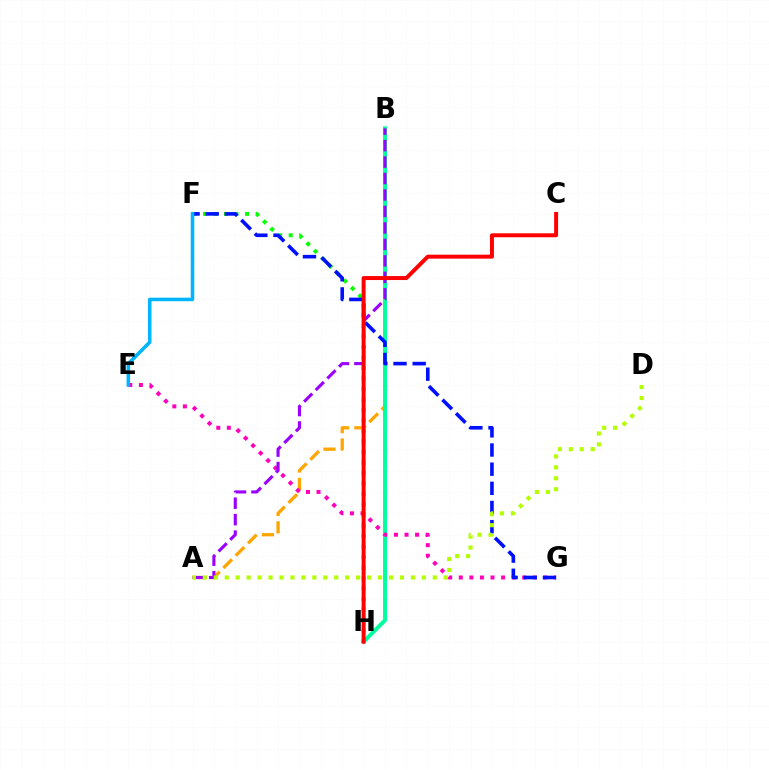{('A', 'B'): [{'color': '#ffa500', 'line_style': 'dashed', 'thickness': 2.37}, {'color': '#9b00ff', 'line_style': 'dashed', 'thickness': 2.24}], ('B', 'H'): [{'color': '#00ff9d', 'line_style': 'solid', 'thickness': 2.84}], ('F', 'H'): [{'color': '#08ff00', 'line_style': 'dotted', 'thickness': 2.85}], ('E', 'G'): [{'color': '#ff00bd', 'line_style': 'dotted', 'thickness': 2.87}], ('F', 'G'): [{'color': '#0010ff', 'line_style': 'dashed', 'thickness': 2.6}], ('E', 'F'): [{'color': '#00b5ff', 'line_style': 'solid', 'thickness': 2.55}], ('A', 'D'): [{'color': '#b3ff00', 'line_style': 'dotted', 'thickness': 2.97}], ('C', 'H'): [{'color': '#ff0000', 'line_style': 'solid', 'thickness': 2.86}]}